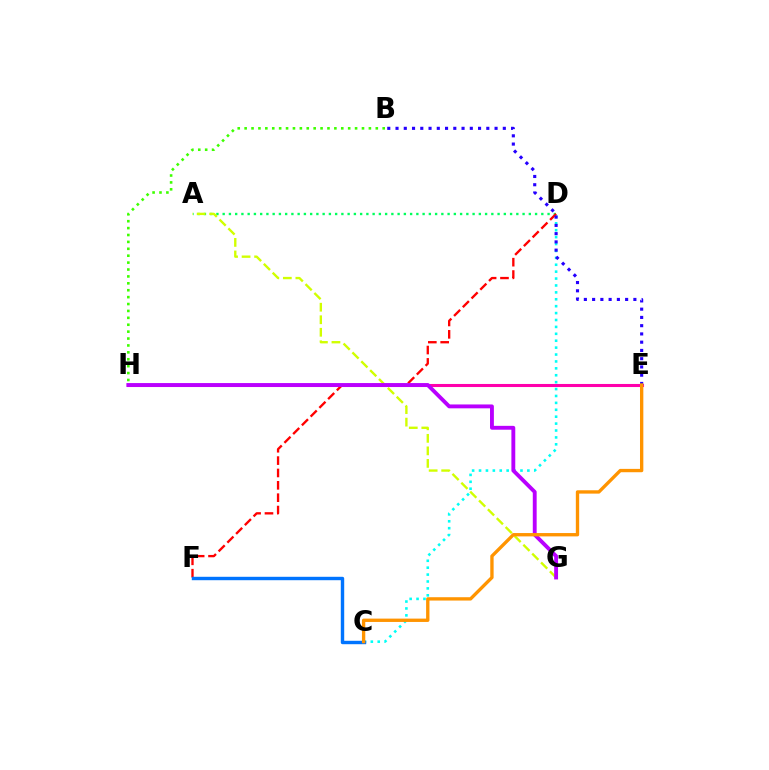{('E', 'H'): [{'color': '#ff00ac', 'line_style': 'solid', 'thickness': 2.21}], ('C', 'D'): [{'color': '#00fff6', 'line_style': 'dotted', 'thickness': 1.88}], ('A', 'D'): [{'color': '#00ff5c', 'line_style': 'dotted', 'thickness': 1.7}], ('D', 'F'): [{'color': '#ff0000', 'line_style': 'dashed', 'thickness': 1.68}], ('A', 'G'): [{'color': '#d1ff00', 'line_style': 'dashed', 'thickness': 1.7}], ('B', 'E'): [{'color': '#2500ff', 'line_style': 'dotted', 'thickness': 2.24}], ('C', 'F'): [{'color': '#0074ff', 'line_style': 'solid', 'thickness': 2.46}], ('G', 'H'): [{'color': '#b900ff', 'line_style': 'solid', 'thickness': 2.79}], ('B', 'H'): [{'color': '#3dff00', 'line_style': 'dotted', 'thickness': 1.88}], ('C', 'E'): [{'color': '#ff9400', 'line_style': 'solid', 'thickness': 2.41}]}